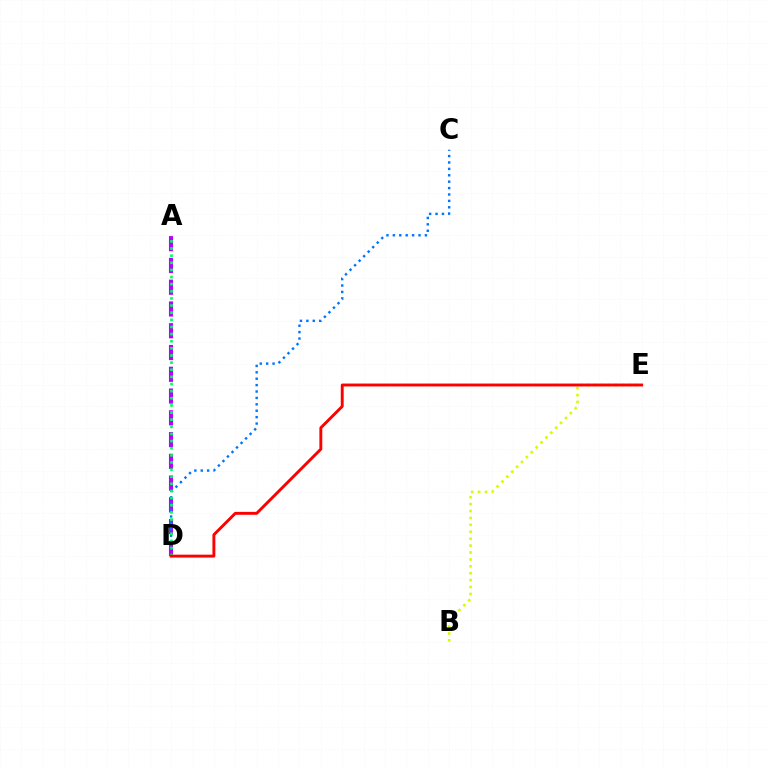{('A', 'D'): [{'color': '#b900ff', 'line_style': 'dashed', 'thickness': 2.96}, {'color': '#00ff5c', 'line_style': 'dotted', 'thickness': 1.94}], ('C', 'D'): [{'color': '#0074ff', 'line_style': 'dotted', 'thickness': 1.74}], ('B', 'E'): [{'color': '#d1ff00', 'line_style': 'dotted', 'thickness': 1.88}], ('D', 'E'): [{'color': '#ff0000', 'line_style': 'solid', 'thickness': 2.09}]}